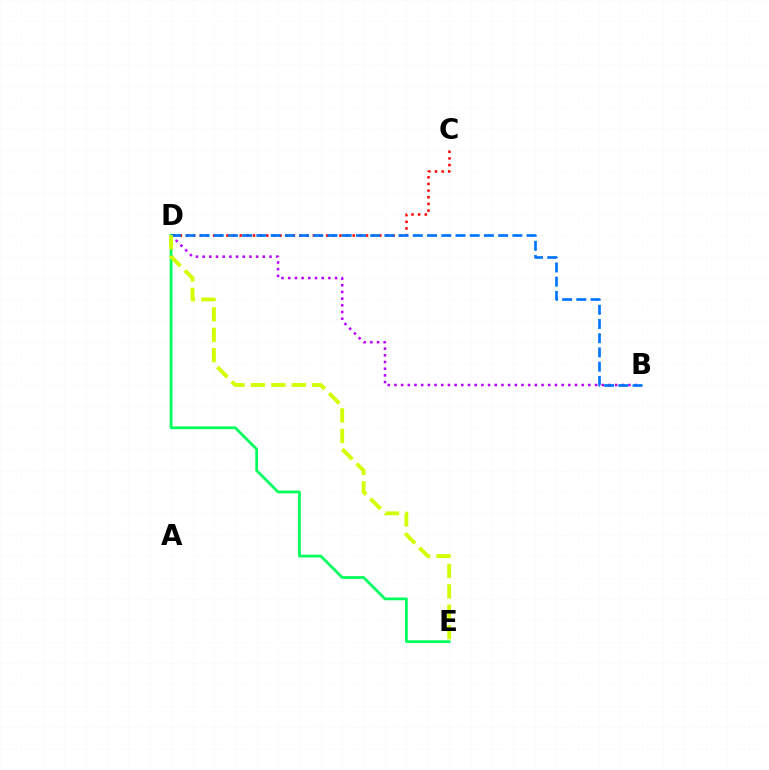{('C', 'D'): [{'color': '#ff0000', 'line_style': 'dotted', 'thickness': 1.81}], ('D', 'E'): [{'color': '#00ff5c', 'line_style': 'solid', 'thickness': 1.98}, {'color': '#d1ff00', 'line_style': 'dashed', 'thickness': 2.78}], ('B', 'D'): [{'color': '#b900ff', 'line_style': 'dotted', 'thickness': 1.82}, {'color': '#0074ff', 'line_style': 'dashed', 'thickness': 1.93}]}